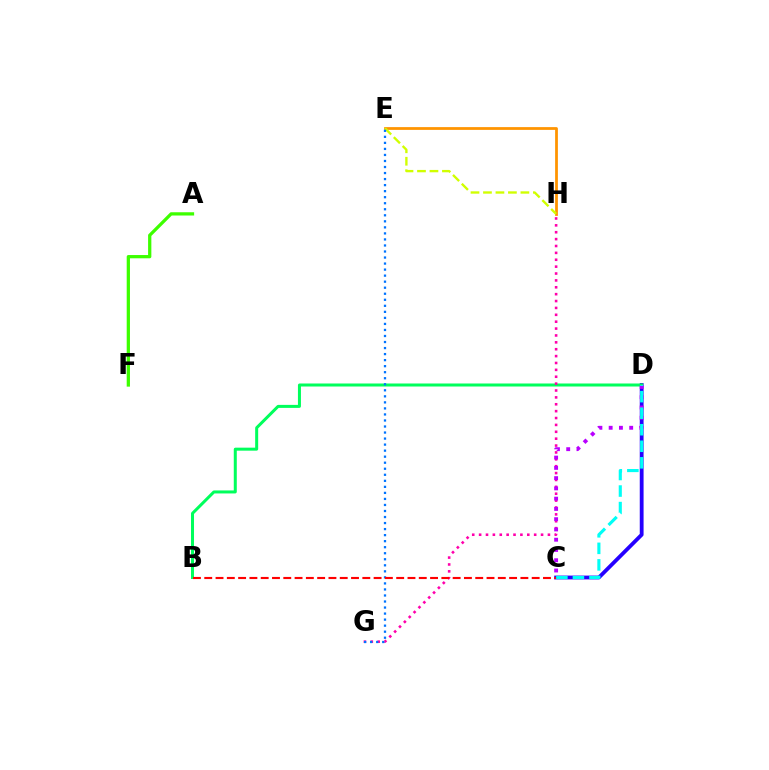{('C', 'D'): [{'color': '#2500ff', 'line_style': 'solid', 'thickness': 2.75}, {'color': '#b900ff', 'line_style': 'dotted', 'thickness': 2.79}, {'color': '#00fff6', 'line_style': 'dashed', 'thickness': 2.25}], ('B', 'D'): [{'color': '#00ff5c', 'line_style': 'solid', 'thickness': 2.17}], ('E', 'H'): [{'color': '#ff9400', 'line_style': 'solid', 'thickness': 1.99}, {'color': '#d1ff00', 'line_style': 'dashed', 'thickness': 1.69}], ('G', 'H'): [{'color': '#ff00ac', 'line_style': 'dotted', 'thickness': 1.87}], ('E', 'G'): [{'color': '#0074ff', 'line_style': 'dotted', 'thickness': 1.64}], ('B', 'C'): [{'color': '#ff0000', 'line_style': 'dashed', 'thickness': 1.53}], ('A', 'F'): [{'color': '#3dff00', 'line_style': 'solid', 'thickness': 2.35}]}